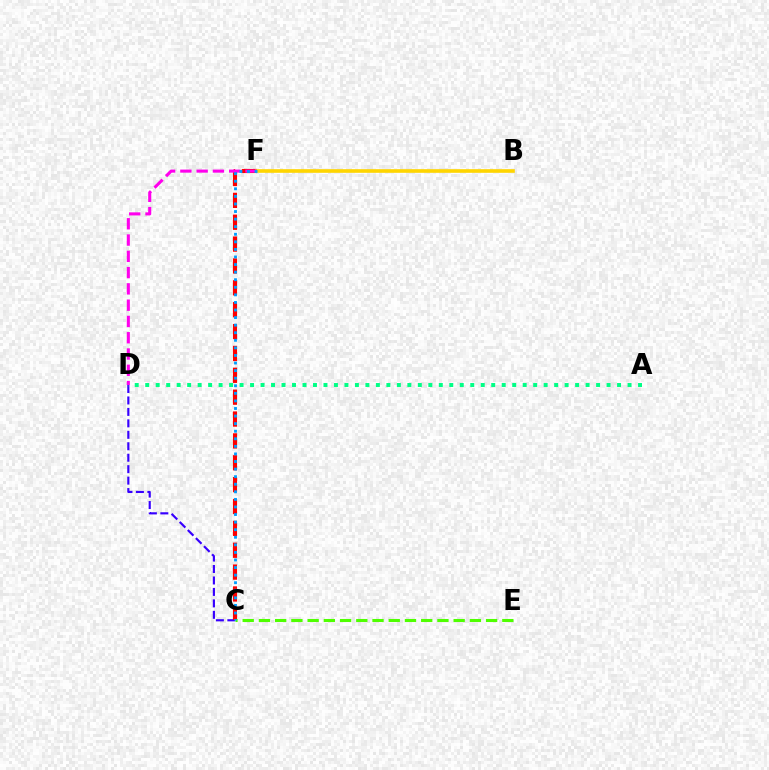{('C', 'D'): [{'color': '#3700ff', 'line_style': 'dashed', 'thickness': 1.56}], ('A', 'D'): [{'color': '#00ff86', 'line_style': 'dotted', 'thickness': 2.85}], ('C', 'F'): [{'color': '#ff0000', 'line_style': 'dashed', 'thickness': 2.97}, {'color': '#009eff', 'line_style': 'dotted', 'thickness': 2.06}], ('B', 'F'): [{'color': '#ffd500', 'line_style': 'solid', 'thickness': 2.62}], ('D', 'F'): [{'color': '#ff00ed', 'line_style': 'dashed', 'thickness': 2.21}], ('C', 'E'): [{'color': '#4fff00', 'line_style': 'dashed', 'thickness': 2.2}]}